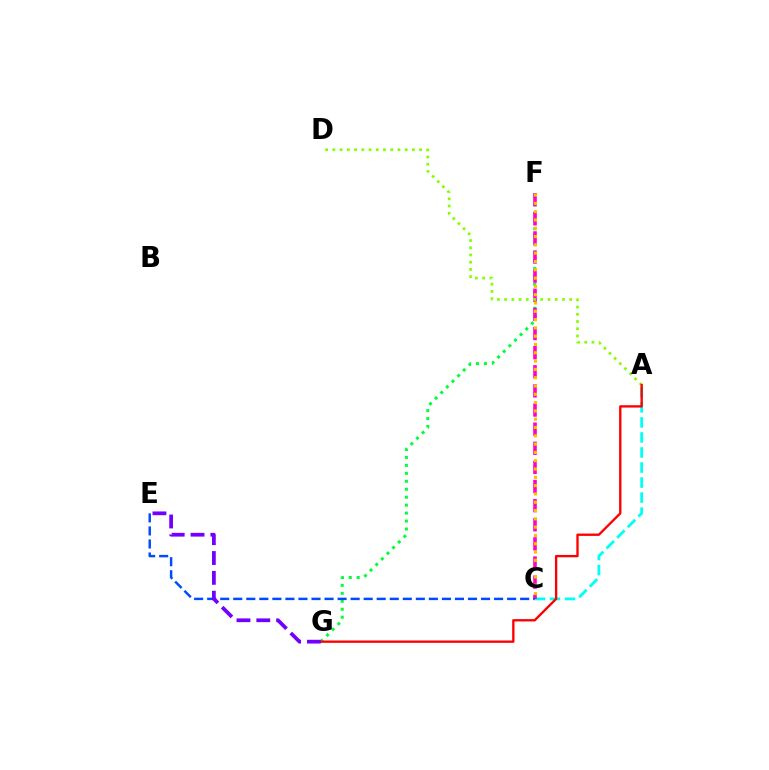{('A', 'C'): [{'color': '#00fff6', 'line_style': 'dashed', 'thickness': 2.04}], ('F', 'G'): [{'color': '#00ff39', 'line_style': 'dotted', 'thickness': 2.16}], ('C', 'F'): [{'color': '#ff00cf', 'line_style': 'dashed', 'thickness': 2.6}, {'color': '#ffbd00', 'line_style': 'dotted', 'thickness': 2.26}], ('A', 'D'): [{'color': '#84ff00', 'line_style': 'dotted', 'thickness': 1.96}], ('C', 'E'): [{'color': '#004bff', 'line_style': 'dashed', 'thickness': 1.77}], ('A', 'G'): [{'color': '#ff0000', 'line_style': 'solid', 'thickness': 1.69}], ('E', 'G'): [{'color': '#7200ff', 'line_style': 'dashed', 'thickness': 2.69}]}